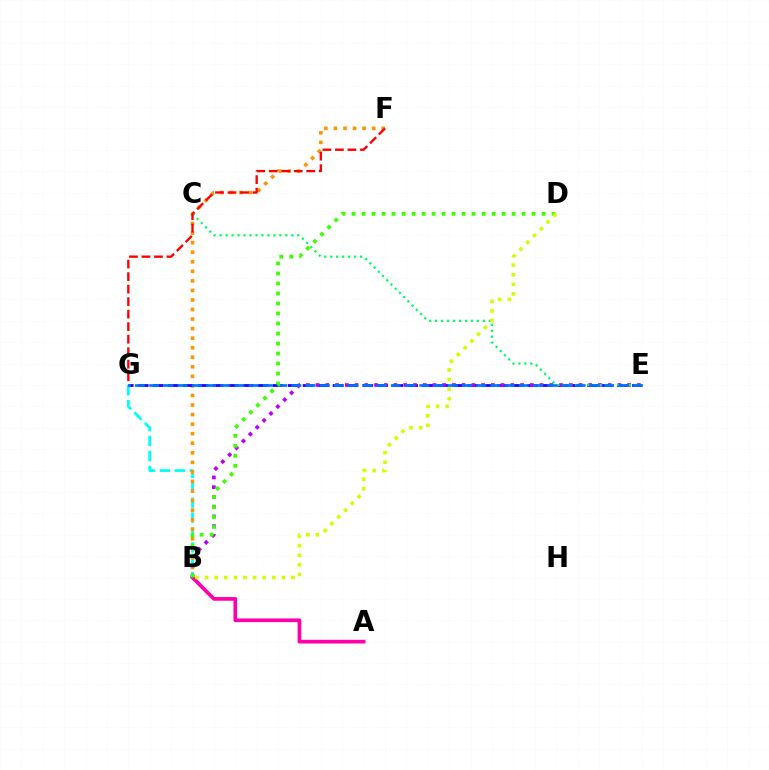{('B', 'G'): [{'color': '#00fff6', 'line_style': 'dashed', 'thickness': 2.03}], ('B', 'F'): [{'color': '#ff9400', 'line_style': 'dotted', 'thickness': 2.6}], ('E', 'G'): [{'color': '#2500ff', 'line_style': 'dashed', 'thickness': 2.03}, {'color': '#0074ff', 'line_style': 'dashed', 'thickness': 1.93}], ('B', 'E'): [{'color': '#b900ff', 'line_style': 'dotted', 'thickness': 2.65}], ('C', 'E'): [{'color': '#00ff5c', 'line_style': 'dotted', 'thickness': 1.62}], ('A', 'B'): [{'color': '#ff00ac', 'line_style': 'solid', 'thickness': 2.66}], ('B', 'D'): [{'color': '#3dff00', 'line_style': 'dotted', 'thickness': 2.72}, {'color': '#d1ff00', 'line_style': 'dotted', 'thickness': 2.61}], ('F', 'G'): [{'color': '#ff0000', 'line_style': 'dashed', 'thickness': 1.7}]}